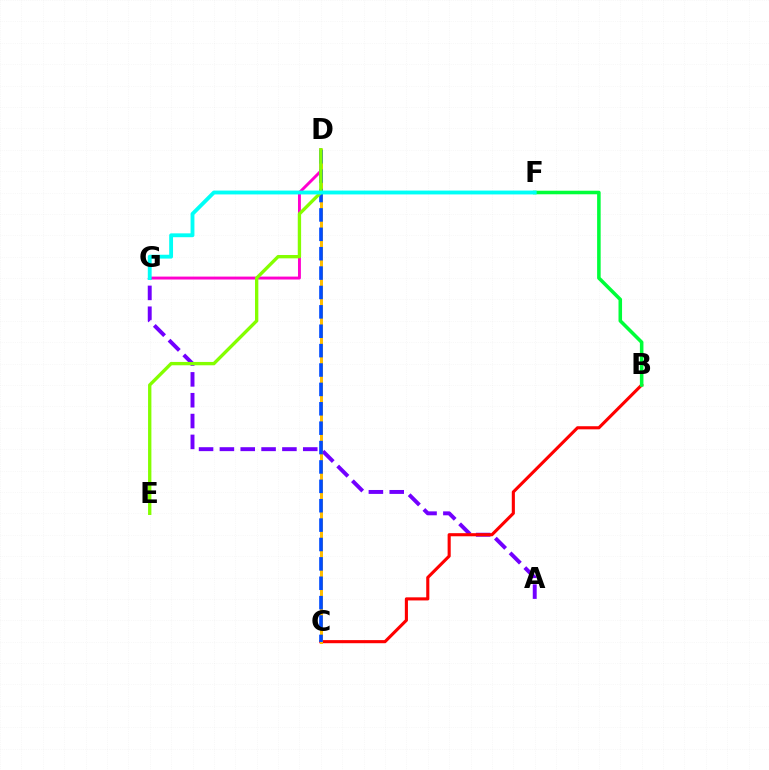{('D', 'G'): [{'color': '#ff00cf', 'line_style': 'solid', 'thickness': 2.1}], ('A', 'G'): [{'color': '#7200ff', 'line_style': 'dashed', 'thickness': 2.83}], ('B', 'C'): [{'color': '#ff0000', 'line_style': 'solid', 'thickness': 2.24}], ('B', 'F'): [{'color': '#00ff39', 'line_style': 'solid', 'thickness': 2.56}], ('C', 'D'): [{'color': '#ffbd00', 'line_style': 'solid', 'thickness': 2.17}, {'color': '#004bff', 'line_style': 'dashed', 'thickness': 2.63}], ('D', 'E'): [{'color': '#84ff00', 'line_style': 'solid', 'thickness': 2.4}], ('F', 'G'): [{'color': '#00fff6', 'line_style': 'solid', 'thickness': 2.77}]}